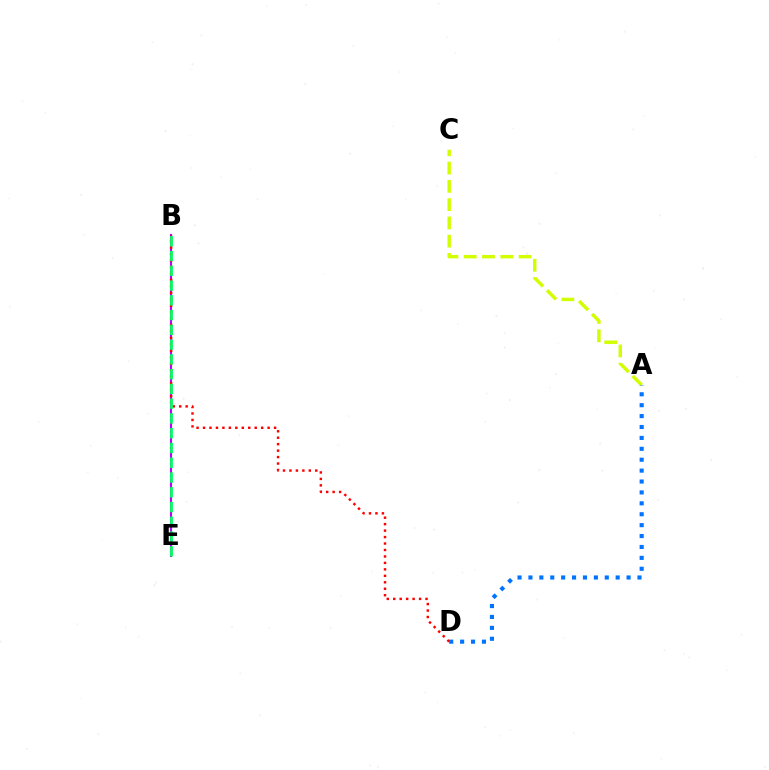{('A', 'C'): [{'color': '#d1ff00', 'line_style': 'dashed', 'thickness': 2.48}], ('B', 'E'): [{'color': '#b900ff', 'line_style': 'solid', 'thickness': 1.52}, {'color': '#00ff5c', 'line_style': 'dashed', 'thickness': 2.01}], ('A', 'D'): [{'color': '#0074ff', 'line_style': 'dotted', 'thickness': 2.96}], ('B', 'D'): [{'color': '#ff0000', 'line_style': 'dotted', 'thickness': 1.75}]}